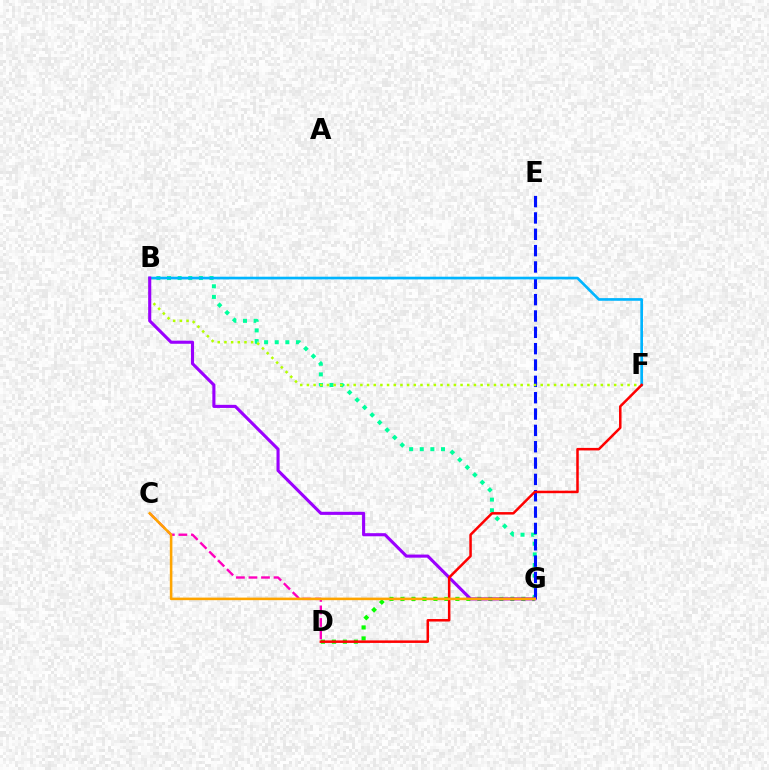{('B', 'G'): [{'color': '#00ff9d', 'line_style': 'dotted', 'thickness': 2.89}, {'color': '#9b00ff', 'line_style': 'solid', 'thickness': 2.23}], ('D', 'G'): [{'color': '#08ff00', 'line_style': 'dotted', 'thickness': 2.98}], ('C', 'D'): [{'color': '#ff00bd', 'line_style': 'dashed', 'thickness': 1.7}], ('E', 'G'): [{'color': '#0010ff', 'line_style': 'dashed', 'thickness': 2.22}], ('B', 'F'): [{'color': '#b3ff00', 'line_style': 'dotted', 'thickness': 1.81}, {'color': '#00b5ff', 'line_style': 'solid', 'thickness': 1.92}], ('D', 'F'): [{'color': '#ff0000', 'line_style': 'solid', 'thickness': 1.81}], ('C', 'G'): [{'color': '#ffa500', 'line_style': 'solid', 'thickness': 1.85}]}